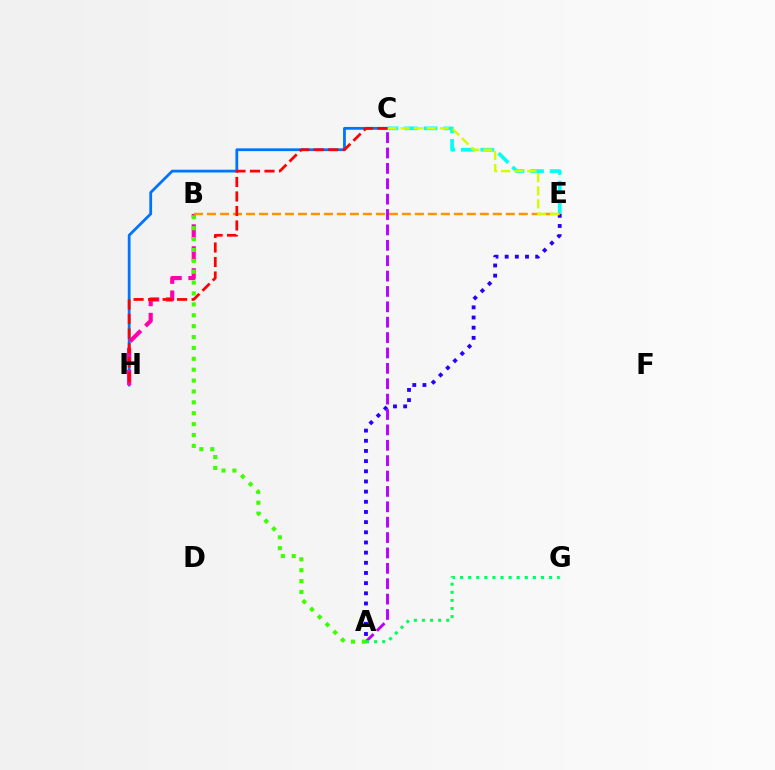{('C', 'H'): [{'color': '#0074ff', 'line_style': 'solid', 'thickness': 2.0}, {'color': '#ff0000', 'line_style': 'dashed', 'thickness': 1.97}], ('B', 'H'): [{'color': '#ff00ac', 'line_style': 'dashed', 'thickness': 2.98}], ('A', 'E'): [{'color': '#2500ff', 'line_style': 'dotted', 'thickness': 2.76}], ('C', 'E'): [{'color': '#00fff6', 'line_style': 'dashed', 'thickness': 2.65}, {'color': '#d1ff00', 'line_style': 'dashed', 'thickness': 1.78}], ('B', 'E'): [{'color': '#ff9400', 'line_style': 'dashed', 'thickness': 1.76}], ('A', 'C'): [{'color': '#b900ff', 'line_style': 'dashed', 'thickness': 2.09}], ('A', 'G'): [{'color': '#00ff5c', 'line_style': 'dotted', 'thickness': 2.2}], ('A', 'B'): [{'color': '#3dff00', 'line_style': 'dotted', 'thickness': 2.96}]}